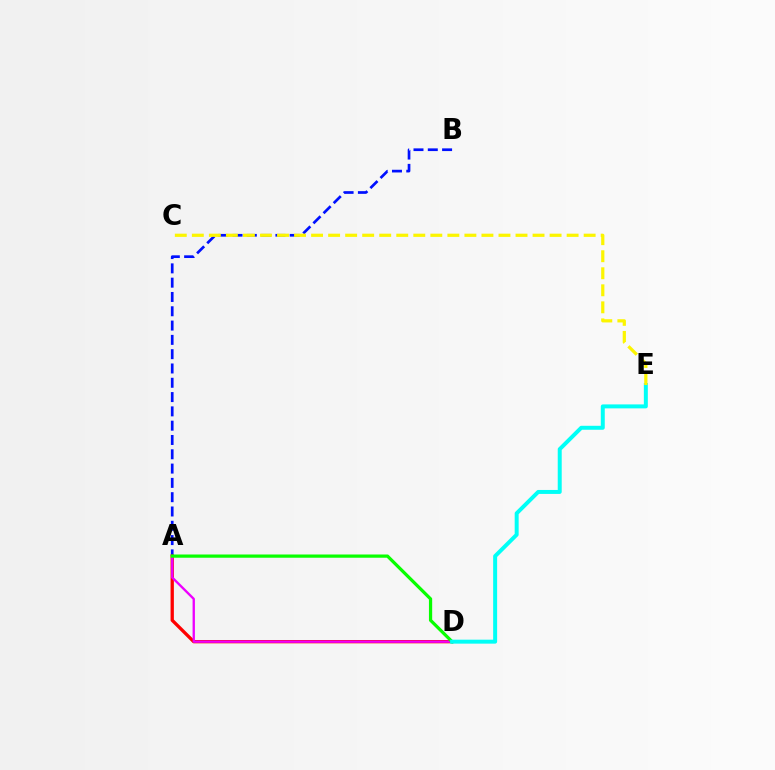{('A', 'B'): [{'color': '#0010ff', 'line_style': 'dashed', 'thickness': 1.94}], ('A', 'D'): [{'color': '#ff0000', 'line_style': 'solid', 'thickness': 2.38}, {'color': '#ee00ff', 'line_style': 'solid', 'thickness': 1.68}, {'color': '#08ff00', 'line_style': 'solid', 'thickness': 2.33}], ('D', 'E'): [{'color': '#00fff6', 'line_style': 'solid', 'thickness': 2.86}], ('C', 'E'): [{'color': '#fcf500', 'line_style': 'dashed', 'thickness': 2.31}]}